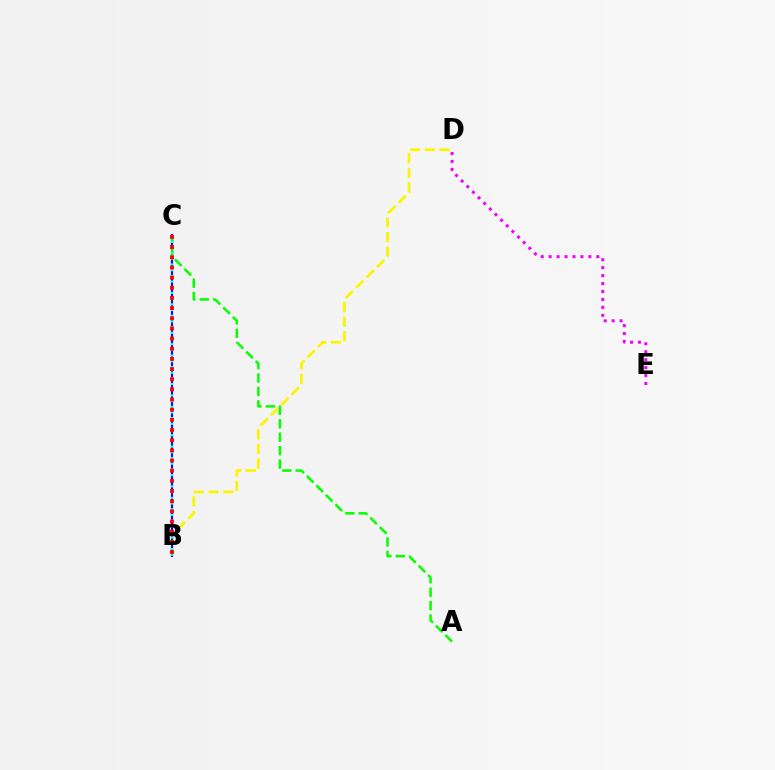{('B', 'D'): [{'color': '#fcf500', 'line_style': 'dashed', 'thickness': 1.99}], ('B', 'C'): [{'color': '#0010ff', 'line_style': 'solid', 'thickness': 1.56}, {'color': '#00fff6', 'line_style': 'dotted', 'thickness': 1.55}, {'color': '#ff0000', 'line_style': 'dotted', 'thickness': 2.76}], ('A', 'C'): [{'color': '#08ff00', 'line_style': 'dashed', 'thickness': 1.83}], ('D', 'E'): [{'color': '#ee00ff', 'line_style': 'dotted', 'thickness': 2.16}]}